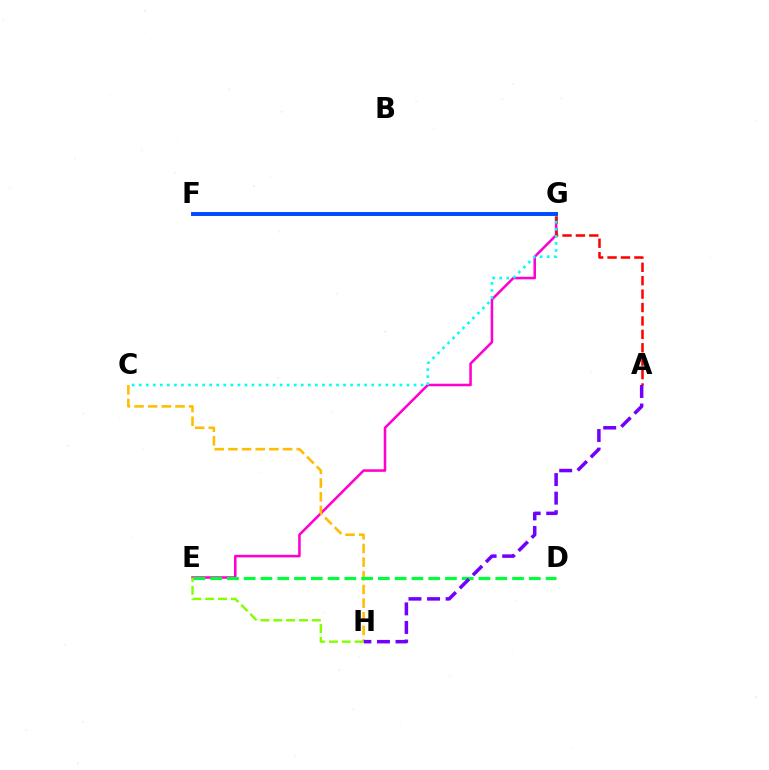{('E', 'G'): [{'color': '#ff00cf', 'line_style': 'solid', 'thickness': 1.84}], ('C', 'H'): [{'color': '#ffbd00', 'line_style': 'dashed', 'thickness': 1.86}], ('D', 'E'): [{'color': '#00ff39', 'line_style': 'dashed', 'thickness': 2.28}], ('A', 'G'): [{'color': '#ff0000', 'line_style': 'dashed', 'thickness': 1.82}], ('A', 'H'): [{'color': '#7200ff', 'line_style': 'dashed', 'thickness': 2.52}], ('C', 'G'): [{'color': '#00fff6', 'line_style': 'dotted', 'thickness': 1.91}], ('E', 'H'): [{'color': '#84ff00', 'line_style': 'dashed', 'thickness': 1.74}], ('F', 'G'): [{'color': '#004bff', 'line_style': 'solid', 'thickness': 2.84}]}